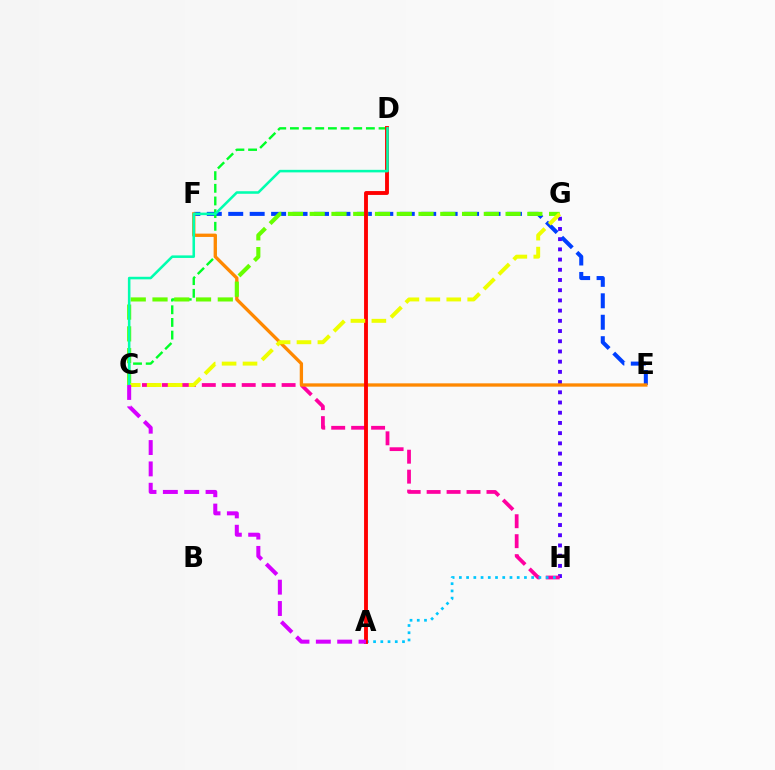{('G', 'H'): [{'color': '#4f00ff', 'line_style': 'dotted', 'thickness': 2.77}], ('C', 'H'): [{'color': '#ff00a0', 'line_style': 'dashed', 'thickness': 2.71}], ('A', 'H'): [{'color': '#00c7ff', 'line_style': 'dotted', 'thickness': 1.96}], ('E', 'F'): [{'color': '#003fff', 'line_style': 'dashed', 'thickness': 2.91}, {'color': '#ff8800', 'line_style': 'solid', 'thickness': 2.39}], ('C', 'D'): [{'color': '#00ff27', 'line_style': 'dashed', 'thickness': 1.72}, {'color': '#00ffaf', 'line_style': 'solid', 'thickness': 1.84}], ('C', 'G'): [{'color': '#66ff00', 'line_style': 'dashed', 'thickness': 2.96}, {'color': '#eeff00', 'line_style': 'dashed', 'thickness': 2.84}], ('A', 'D'): [{'color': '#ff0000', 'line_style': 'solid', 'thickness': 2.78}], ('A', 'C'): [{'color': '#d600ff', 'line_style': 'dashed', 'thickness': 2.9}]}